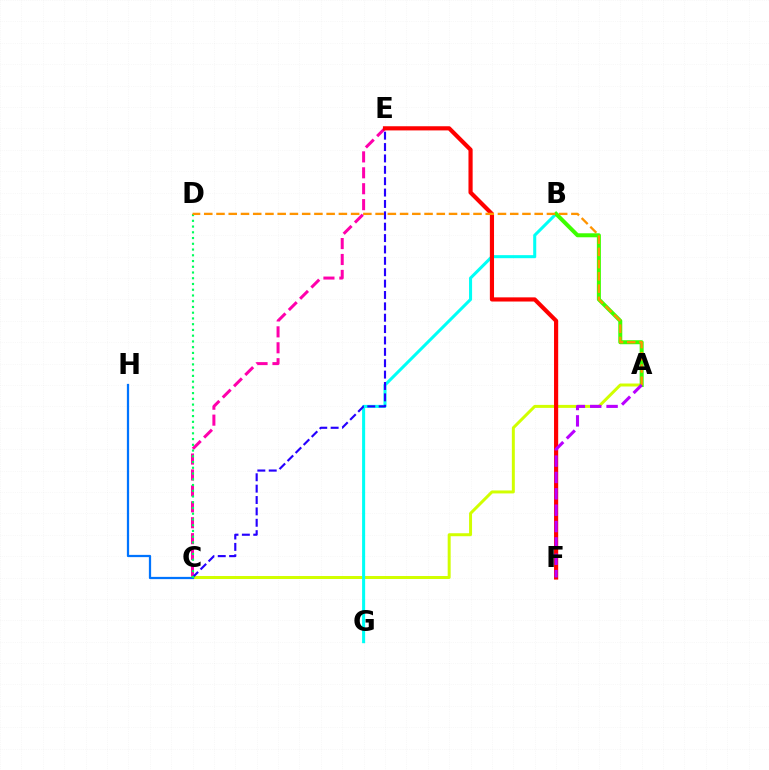{('A', 'C'): [{'color': '#d1ff00', 'line_style': 'solid', 'thickness': 2.15}], ('B', 'G'): [{'color': '#00fff6', 'line_style': 'solid', 'thickness': 2.2}], ('C', 'E'): [{'color': '#ff00ac', 'line_style': 'dashed', 'thickness': 2.16}, {'color': '#2500ff', 'line_style': 'dashed', 'thickness': 1.55}], ('A', 'B'): [{'color': '#3dff00', 'line_style': 'solid', 'thickness': 2.88}], ('C', 'H'): [{'color': '#0074ff', 'line_style': 'solid', 'thickness': 1.62}], ('C', 'D'): [{'color': '#00ff5c', 'line_style': 'dotted', 'thickness': 1.56}], ('E', 'F'): [{'color': '#ff0000', 'line_style': 'solid', 'thickness': 3.0}], ('A', 'D'): [{'color': '#ff9400', 'line_style': 'dashed', 'thickness': 1.66}], ('A', 'F'): [{'color': '#b900ff', 'line_style': 'dashed', 'thickness': 2.22}]}